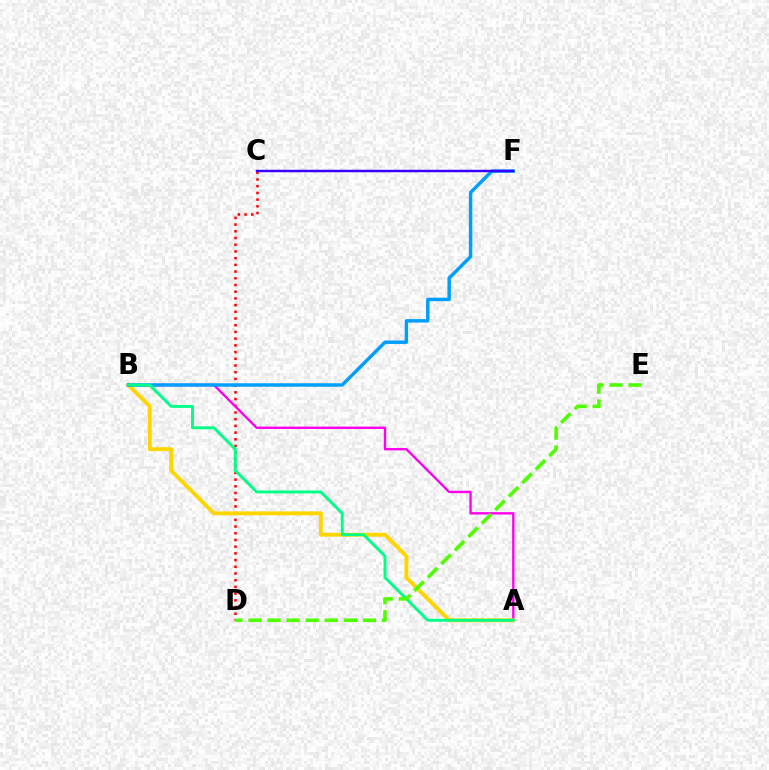{('C', 'D'): [{'color': '#ff0000', 'line_style': 'dotted', 'thickness': 1.82}], ('A', 'B'): [{'color': '#ff00ed', 'line_style': 'solid', 'thickness': 1.71}, {'color': '#ffd500', 'line_style': 'solid', 'thickness': 2.81}, {'color': '#00ff86', 'line_style': 'solid', 'thickness': 2.11}], ('B', 'F'): [{'color': '#009eff', 'line_style': 'solid', 'thickness': 2.49}], ('D', 'E'): [{'color': '#4fff00', 'line_style': 'dashed', 'thickness': 2.59}], ('C', 'F'): [{'color': '#3700ff', 'line_style': 'solid', 'thickness': 1.78}]}